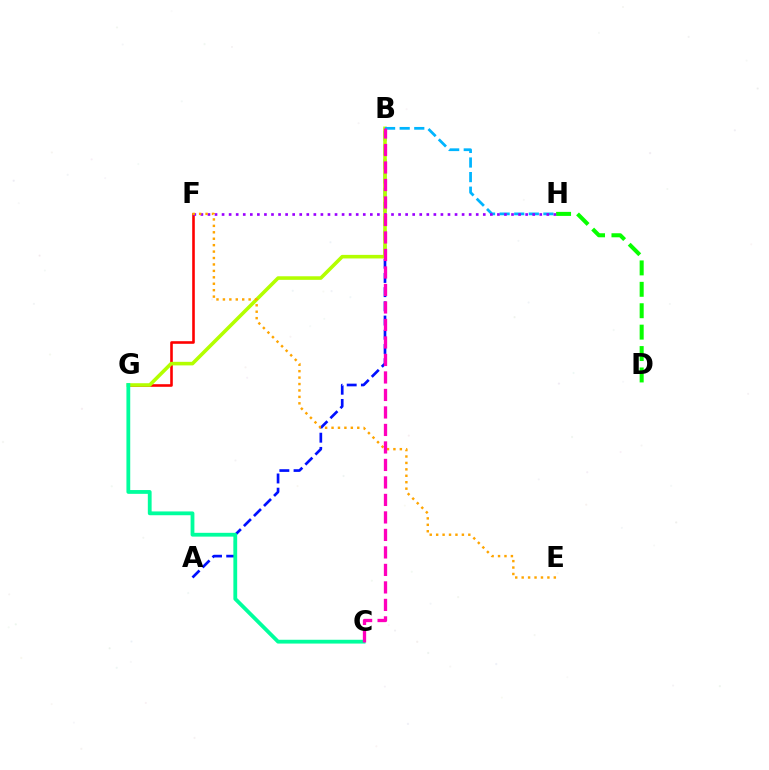{('F', 'G'): [{'color': '#ff0000', 'line_style': 'solid', 'thickness': 1.87}], ('A', 'B'): [{'color': '#0010ff', 'line_style': 'dashed', 'thickness': 1.93}], ('B', 'G'): [{'color': '#b3ff00', 'line_style': 'solid', 'thickness': 2.57}], ('D', 'H'): [{'color': '#08ff00', 'line_style': 'dashed', 'thickness': 2.91}], ('B', 'H'): [{'color': '#00b5ff', 'line_style': 'dashed', 'thickness': 1.98}], ('F', 'H'): [{'color': '#9b00ff', 'line_style': 'dotted', 'thickness': 1.92}], ('C', 'G'): [{'color': '#00ff9d', 'line_style': 'solid', 'thickness': 2.73}], ('E', 'F'): [{'color': '#ffa500', 'line_style': 'dotted', 'thickness': 1.75}], ('B', 'C'): [{'color': '#ff00bd', 'line_style': 'dashed', 'thickness': 2.38}]}